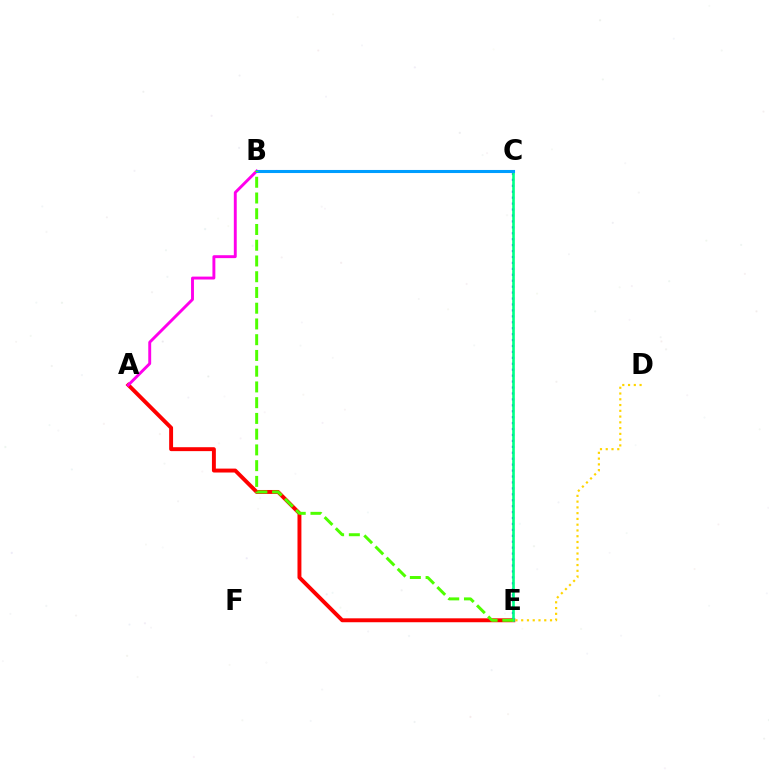{('A', 'E'): [{'color': '#ff0000', 'line_style': 'solid', 'thickness': 2.82}], ('A', 'B'): [{'color': '#ff00ed', 'line_style': 'solid', 'thickness': 2.09}], ('D', 'E'): [{'color': '#ffd500', 'line_style': 'dotted', 'thickness': 1.57}], ('C', 'E'): [{'color': '#3700ff', 'line_style': 'dotted', 'thickness': 1.61}, {'color': '#00ff86', 'line_style': 'solid', 'thickness': 1.89}], ('B', 'C'): [{'color': '#009eff', 'line_style': 'solid', 'thickness': 2.21}], ('B', 'E'): [{'color': '#4fff00', 'line_style': 'dashed', 'thickness': 2.14}]}